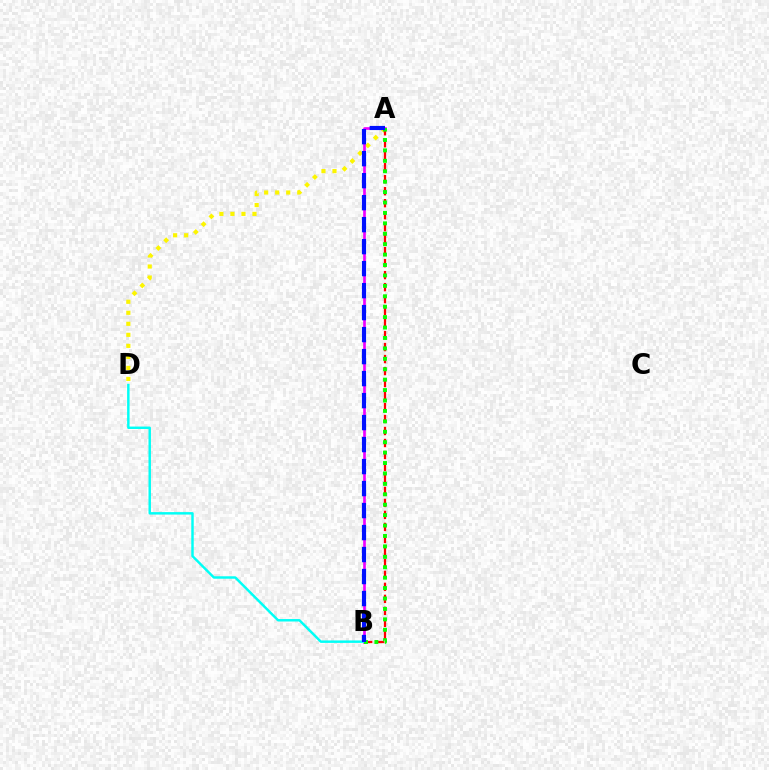{('A', 'D'): [{'color': '#fcf500', 'line_style': 'dotted', 'thickness': 3.0}], ('A', 'B'): [{'color': '#ff0000', 'line_style': 'dashed', 'thickness': 1.63}, {'color': '#ee00ff', 'line_style': 'solid', 'thickness': 1.93}, {'color': '#08ff00', 'line_style': 'dotted', 'thickness': 2.83}, {'color': '#0010ff', 'line_style': 'dashed', 'thickness': 2.99}], ('B', 'D'): [{'color': '#00fff6', 'line_style': 'solid', 'thickness': 1.77}]}